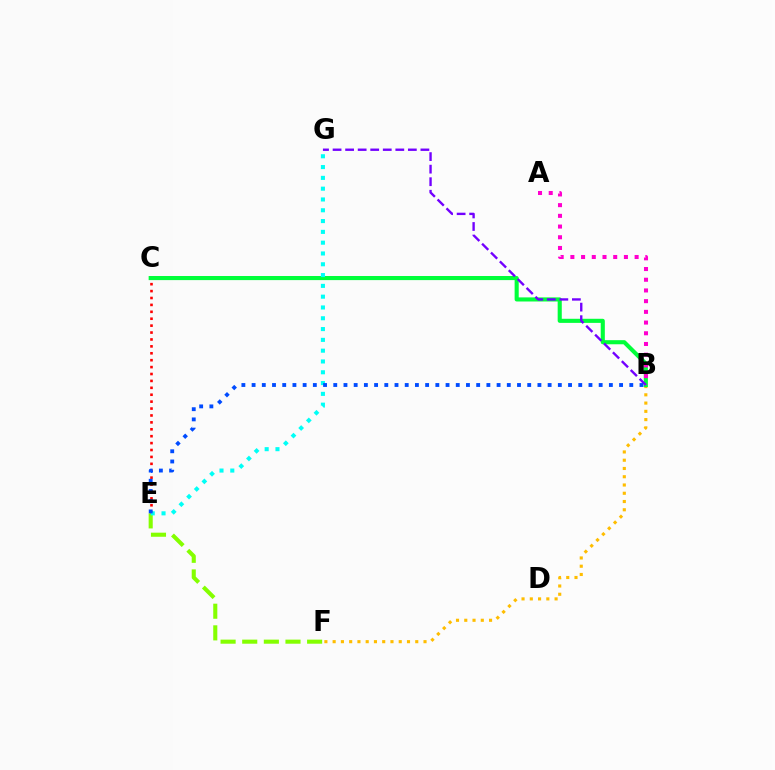{('B', 'F'): [{'color': '#ffbd00', 'line_style': 'dotted', 'thickness': 2.24}], ('E', 'F'): [{'color': '#84ff00', 'line_style': 'dashed', 'thickness': 2.94}], ('C', 'E'): [{'color': '#ff0000', 'line_style': 'dotted', 'thickness': 1.88}], ('B', 'C'): [{'color': '#00ff39', 'line_style': 'solid', 'thickness': 2.95}], ('B', 'G'): [{'color': '#7200ff', 'line_style': 'dashed', 'thickness': 1.7}], ('A', 'B'): [{'color': '#ff00cf', 'line_style': 'dotted', 'thickness': 2.91}], ('E', 'G'): [{'color': '#00fff6', 'line_style': 'dotted', 'thickness': 2.93}], ('B', 'E'): [{'color': '#004bff', 'line_style': 'dotted', 'thickness': 2.77}]}